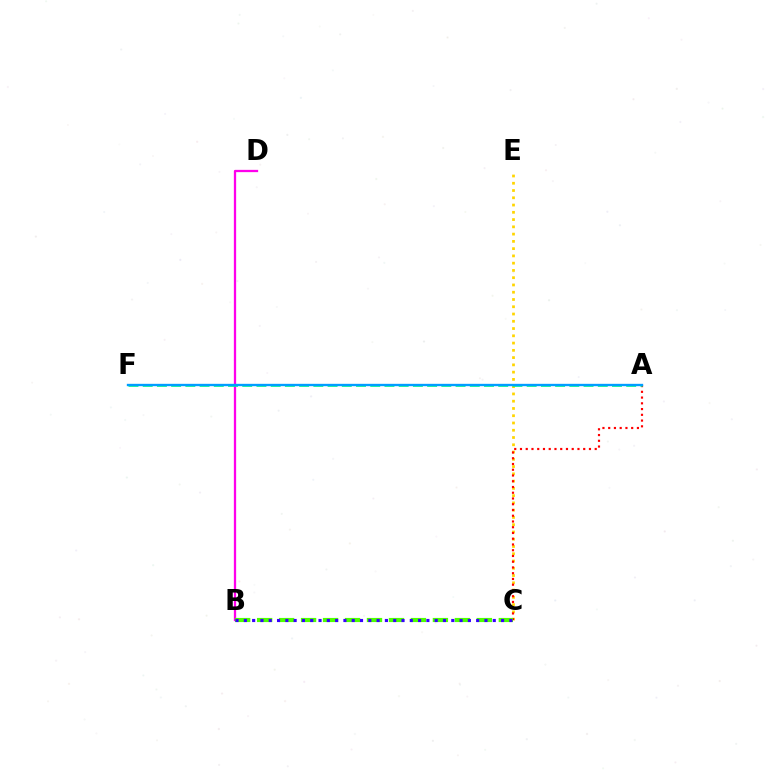{('C', 'E'): [{'color': '#ffd500', 'line_style': 'dotted', 'thickness': 1.97}], ('A', 'C'): [{'color': '#ff0000', 'line_style': 'dotted', 'thickness': 1.56}], ('B', 'D'): [{'color': '#ff00ed', 'line_style': 'solid', 'thickness': 1.64}], ('B', 'C'): [{'color': '#4fff00', 'line_style': 'dashed', 'thickness': 2.98}, {'color': '#3700ff', 'line_style': 'dotted', 'thickness': 2.25}], ('A', 'F'): [{'color': '#00ff86', 'line_style': 'dashed', 'thickness': 1.93}, {'color': '#009eff', 'line_style': 'solid', 'thickness': 1.69}]}